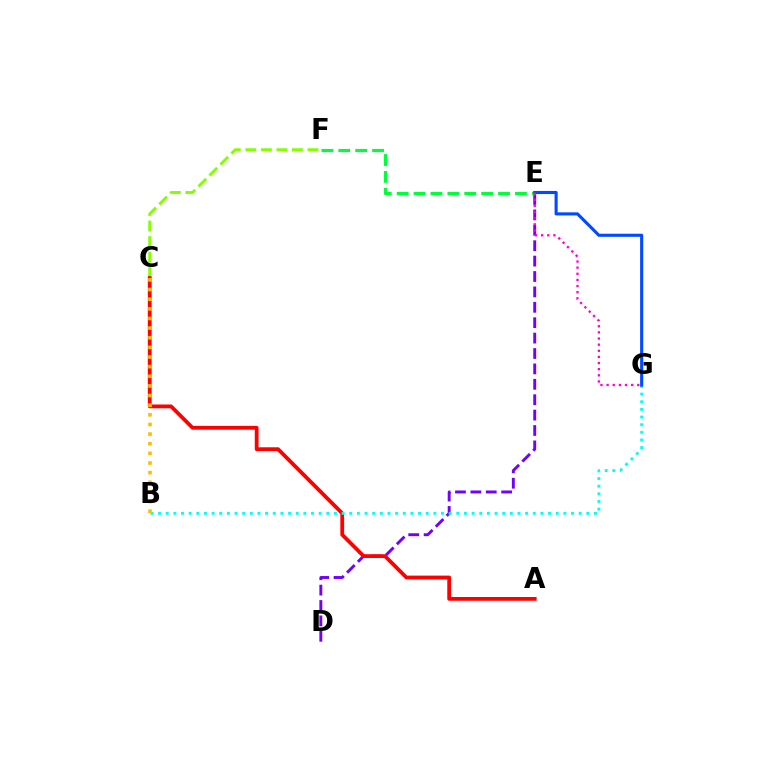{('D', 'E'): [{'color': '#7200ff', 'line_style': 'dashed', 'thickness': 2.09}], ('C', 'F'): [{'color': '#84ff00', 'line_style': 'dashed', 'thickness': 2.11}], ('E', 'F'): [{'color': '#00ff39', 'line_style': 'dashed', 'thickness': 2.3}], ('A', 'C'): [{'color': '#ff0000', 'line_style': 'solid', 'thickness': 2.72}], ('B', 'G'): [{'color': '#00fff6', 'line_style': 'dotted', 'thickness': 2.08}], ('E', 'G'): [{'color': '#004bff', 'line_style': 'solid', 'thickness': 2.23}, {'color': '#ff00cf', 'line_style': 'dotted', 'thickness': 1.67}], ('B', 'C'): [{'color': '#ffbd00', 'line_style': 'dotted', 'thickness': 2.62}]}